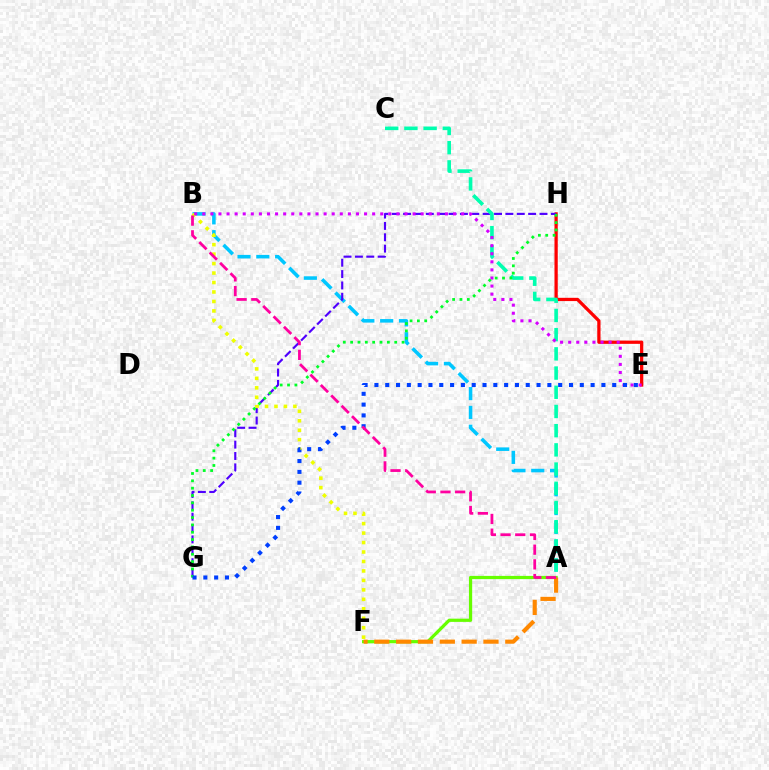{('A', 'F'): [{'color': '#66ff00', 'line_style': 'solid', 'thickness': 2.32}, {'color': '#ff8800', 'line_style': 'dashed', 'thickness': 2.97}], ('E', 'H'): [{'color': '#ff0000', 'line_style': 'solid', 'thickness': 2.35}], ('A', 'B'): [{'color': '#00c7ff', 'line_style': 'dashed', 'thickness': 2.55}, {'color': '#ff00a0', 'line_style': 'dashed', 'thickness': 2.0}], ('G', 'H'): [{'color': '#4f00ff', 'line_style': 'dashed', 'thickness': 1.54}, {'color': '#00ff27', 'line_style': 'dotted', 'thickness': 2.0}], ('B', 'F'): [{'color': '#eeff00', 'line_style': 'dotted', 'thickness': 2.57}], ('A', 'C'): [{'color': '#00ffaf', 'line_style': 'dashed', 'thickness': 2.61}], ('B', 'E'): [{'color': '#d600ff', 'line_style': 'dotted', 'thickness': 2.2}], ('E', 'G'): [{'color': '#003fff', 'line_style': 'dotted', 'thickness': 2.94}]}